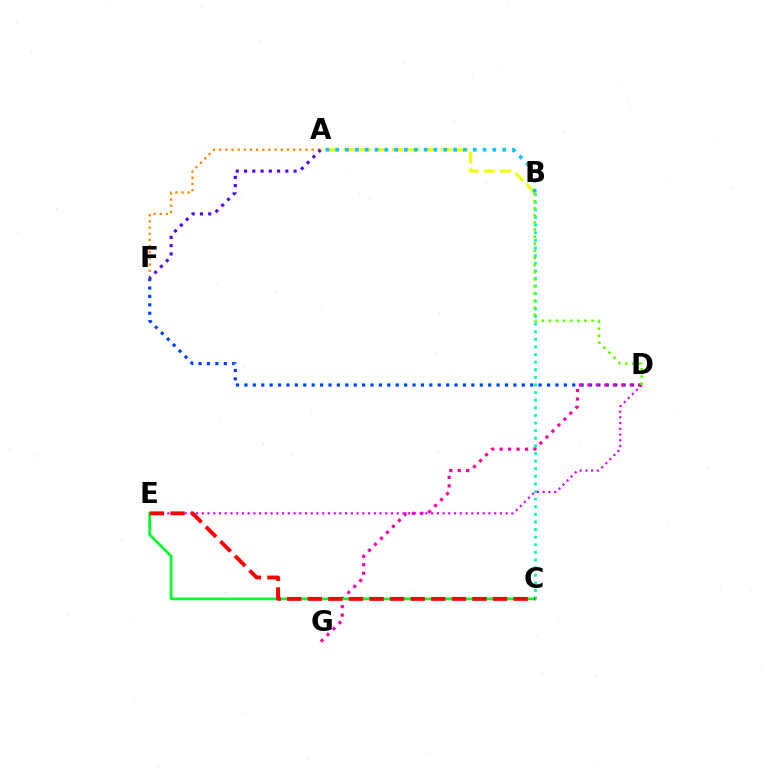{('A', 'F'): [{'color': '#ff8800', 'line_style': 'dotted', 'thickness': 1.68}, {'color': '#4f00ff', 'line_style': 'dotted', 'thickness': 2.24}], ('D', 'F'): [{'color': '#003fff', 'line_style': 'dotted', 'thickness': 2.28}], ('D', 'G'): [{'color': '#ff00a0', 'line_style': 'dotted', 'thickness': 2.3}], ('B', 'C'): [{'color': '#00ffaf', 'line_style': 'dotted', 'thickness': 2.07}], ('C', 'E'): [{'color': '#00ff27', 'line_style': 'solid', 'thickness': 1.97}, {'color': '#ff0000', 'line_style': 'dashed', 'thickness': 2.8}], ('A', 'B'): [{'color': '#eeff00', 'line_style': 'dashed', 'thickness': 2.2}, {'color': '#00c7ff', 'line_style': 'dotted', 'thickness': 2.67}], ('D', 'E'): [{'color': '#d600ff', 'line_style': 'dotted', 'thickness': 1.56}], ('B', 'D'): [{'color': '#66ff00', 'line_style': 'dotted', 'thickness': 1.93}]}